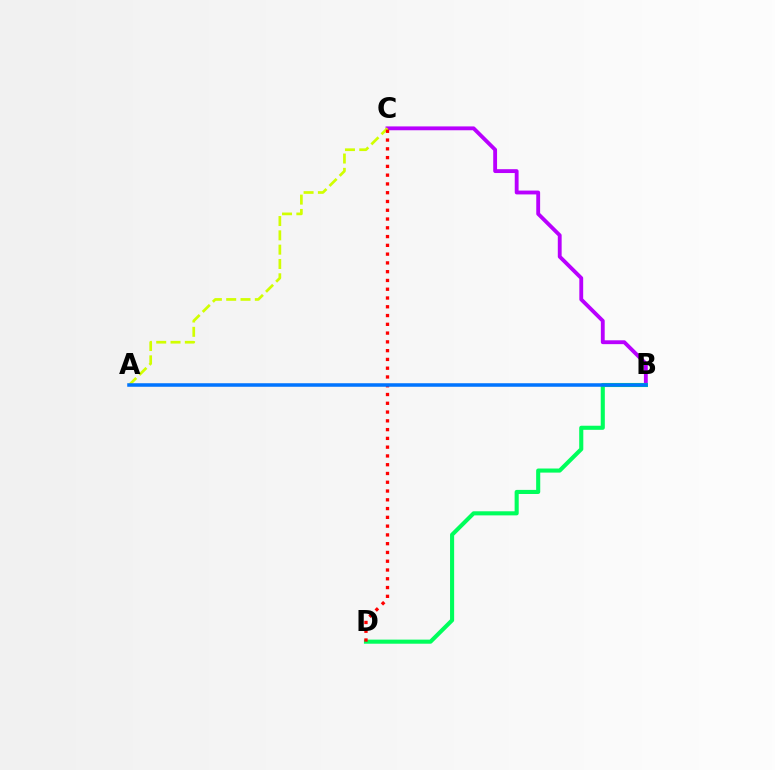{('B', 'C'): [{'color': '#b900ff', 'line_style': 'solid', 'thickness': 2.77}], ('A', 'C'): [{'color': '#d1ff00', 'line_style': 'dashed', 'thickness': 1.94}], ('B', 'D'): [{'color': '#00ff5c', 'line_style': 'solid', 'thickness': 2.95}], ('C', 'D'): [{'color': '#ff0000', 'line_style': 'dotted', 'thickness': 2.38}], ('A', 'B'): [{'color': '#0074ff', 'line_style': 'solid', 'thickness': 2.54}]}